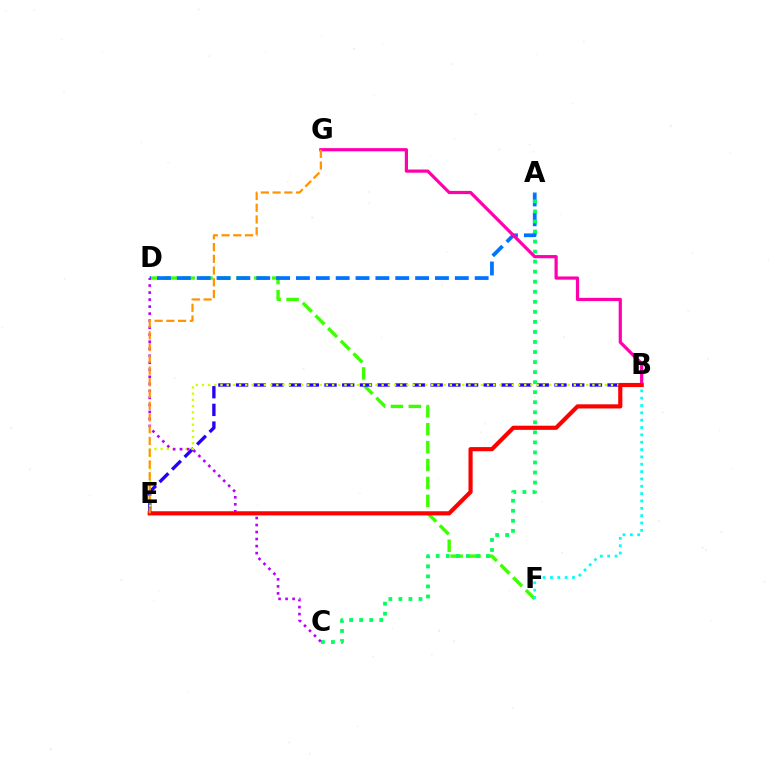{('D', 'F'): [{'color': '#3dff00', 'line_style': 'dashed', 'thickness': 2.43}], ('A', 'D'): [{'color': '#0074ff', 'line_style': 'dashed', 'thickness': 2.7}], ('B', 'E'): [{'color': '#2500ff', 'line_style': 'dashed', 'thickness': 2.4}, {'color': '#d1ff00', 'line_style': 'dotted', 'thickness': 1.68}, {'color': '#ff0000', 'line_style': 'solid', 'thickness': 2.99}], ('A', 'C'): [{'color': '#00ff5c', 'line_style': 'dotted', 'thickness': 2.73}], ('B', 'F'): [{'color': '#00fff6', 'line_style': 'dotted', 'thickness': 2.0}], ('C', 'D'): [{'color': '#b900ff', 'line_style': 'dotted', 'thickness': 1.91}], ('B', 'G'): [{'color': '#ff00ac', 'line_style': 'solid', 'thickness': 2.31}], ('E', 'G'): [{'color': '#ff9400', 'line_style': 'dashed', 'thickness': 1.59}]}